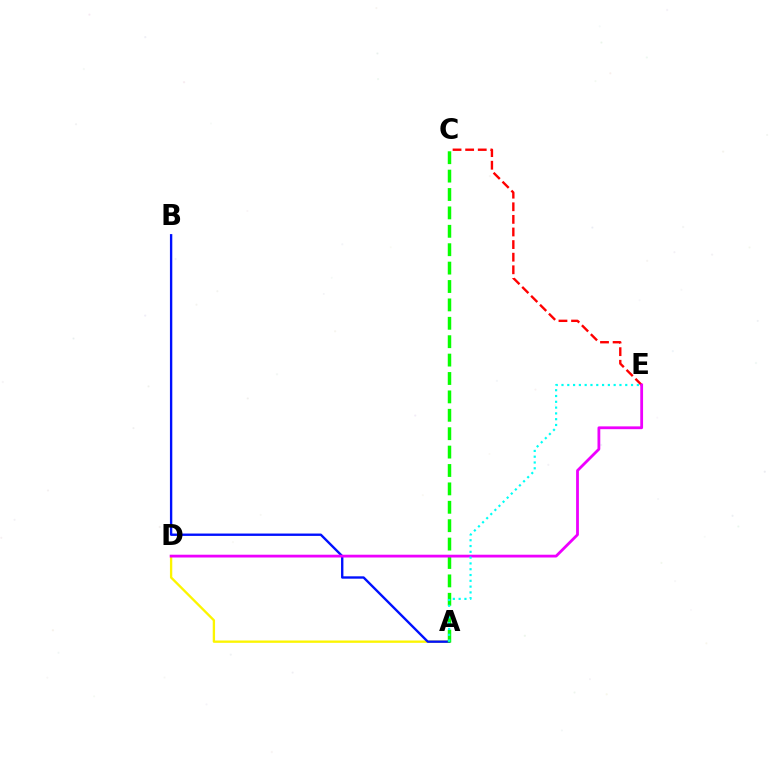{('A', 'D'): [{'color': '#fcf500', 'line_style': 'solid', 'thickness': 1.68}], ('A', 'B'): [{'color': '#0010ff', 'line_style': 'solid', 'thickness': 1.7}], ('A', 'C'): [{'color': '#08ff00', 'line_style': 'dashed', 'thickness': 2.5}], ('C', 'E'): [{'color': '#ff0000', 'line_style': 'dashed', 'thickness': 1.71}], ('D', 'E'): [{'color': '#ee00ff', 'line_style': 'solid', 'thickness': 2.01}], ('A', 'E'): [{'color': '#00fff6', 'line_style': 'dotted', 'thickness': 1.57}]}